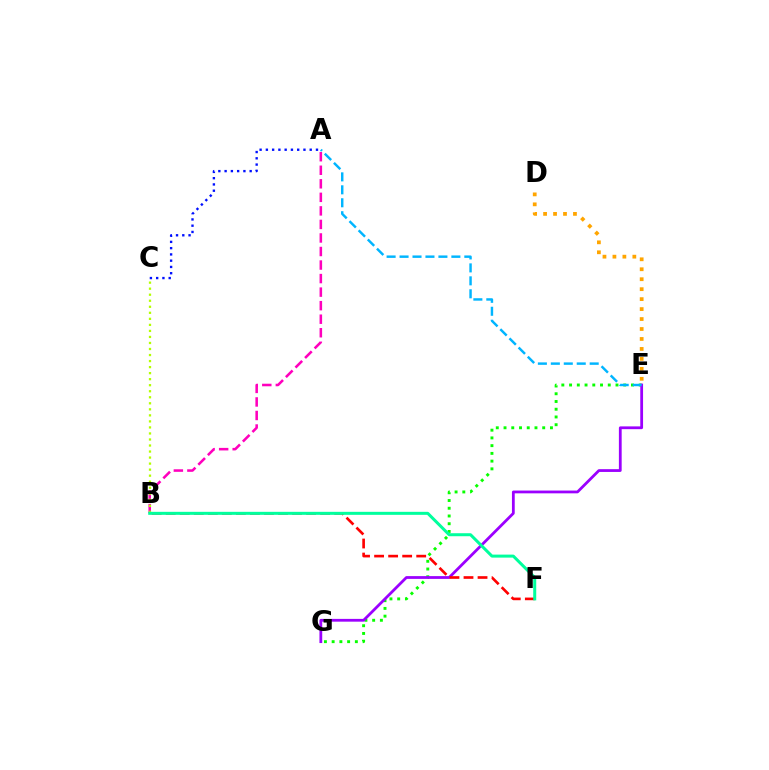{('A', 'B'): [{'color': '#ff00bd', 'line_style': 'dashed', 'thickness': 1.84}], ('E', 'G'): [{'color': '#08ff00', 'line_style': 'dotted', 'thickness': 2.1}, {'color': '#9b00ff', 'line_style': 'solid', 'thickness': 2.0}], ('B', 'F'): [{'color': '#ff0000', 'line_style': 'dashed', 'thickness': 1.91}, {'color': '#00ff9d', 'line_style': 'solid', 'thickness': 2.17}], ('D', 'E'): [{'color': '#ffa500', 'line_style': 'dotted', 'thickness': 2.71}], ('B', 'C'): [{'color': '#b3ff00', 'line_style': 'dotted', 'thickness': 1.64}], ('A', 'C'): [{'color': '#0010ff', 'line_style': 'dotted', 'thickness': 1.7}], ('A', 'E'): [{'color': '#00b5ff', 'line_style': 'dashed', 'thickness': 1.76}]}